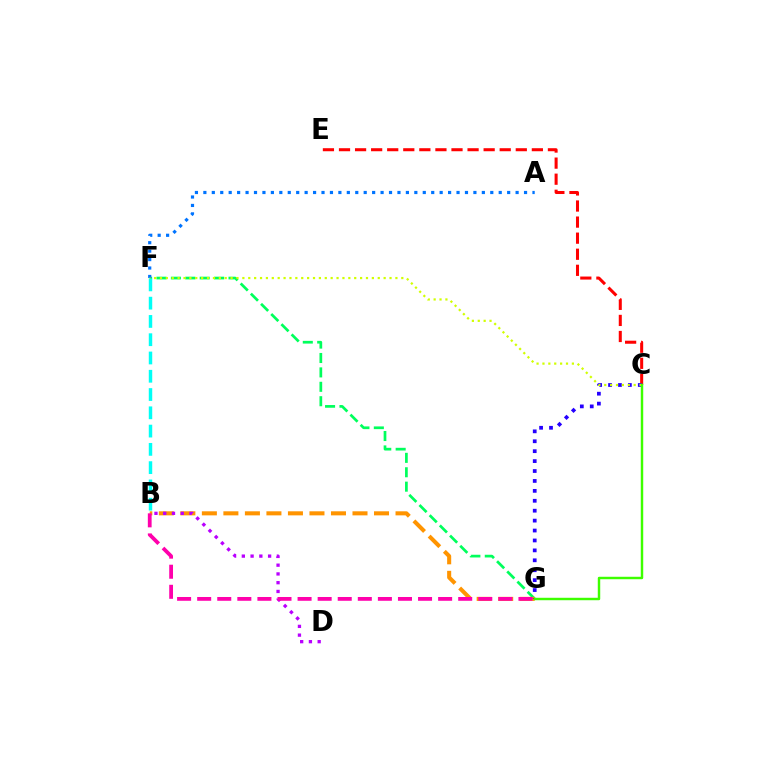{('F', 'G'): [{'color': '#00ff5c', 'line_style': 'dashed', 'thickness': 1.96}], ('C', 'E'): [{'color': '#ff0000', 'line_style': 'dashed', 'thickness': 2.18}], ('B', 'F'): [{'color': '#00fff6', 'line_style': 'dashed', 'thickness': 2.48}], ('B', 'G'): [{'color': '#ff9400', 'line_style': 'dashed', 'thickness': 2.92}, {'color': '#ff00ac', 'line_style': 'dashed', 'thickness': 2.73}], ('A', 'F'): [{'color': '#0074ff', 'line_style': 'dotted', 'thickness': 2.29}], ('C', 'G'): [{'color': '#2500ff', 'line_style': 'dotted', 'thickness': 2.7}, {'color': '#3dff00', 'line_style': 'solid', 'thickness': 1.76}], ('C', 'F'): [{'color': '#d1ff00', 'line_style': 'dotted', 'thickness': 1.6}], ('B', 'D'): [{'color': '#b900ff', 'line_style': 'dotted', 'thickness': 2.38}]}